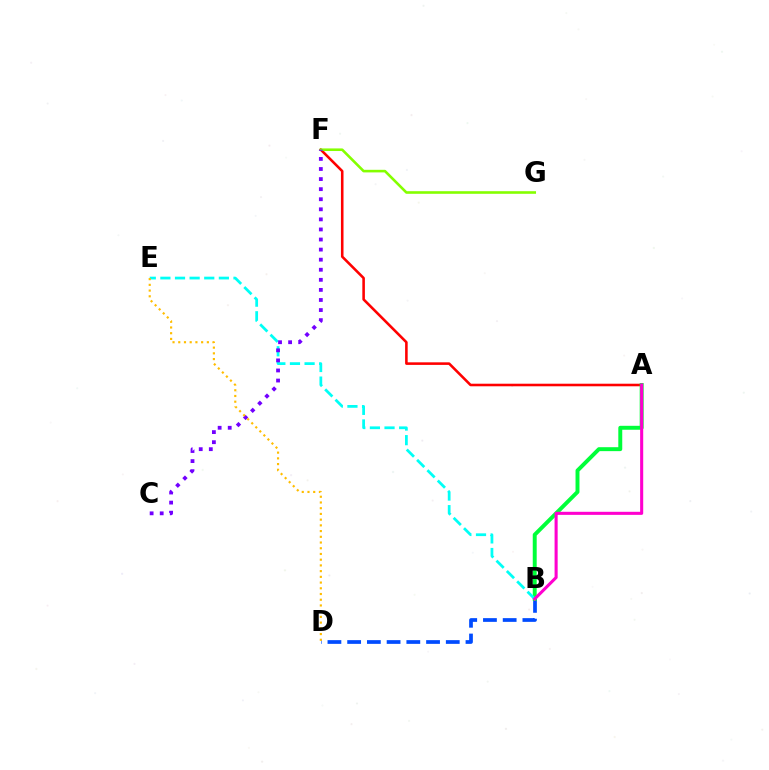{('A', 'F'): [{'color': '#ff0000', 'line_style': 'solid', 'thickness': 1.85}], ('B', 'D'): [{'color': '#004bff', 'line_style': 'dashed', 'thickness': 2.68}], ('A', 'B'): [{'color': '#00ff39', 'line_style': 'solid', 'thickness': 2.84}, {'color': '#ff00cf', 'line_style': 'solid', 'thickness': 2.21}], ('F', 'G'): [{'color': '#84ff00', 'line_style': 'solid', 'thickness': 1.87}], ('B', 'E'): [{'color': '#00fff6', 'line_style': 'dashed', 'thickness': 1.99}], ('C', 'F'): [{'color': '#7200ff', 'line_style': 'dotted', 'thickness': 2.74}], ('D', 'E'): [{'color': '#ffbd00', 'line_style': 'dotted', 'thickness': 1.55}]}